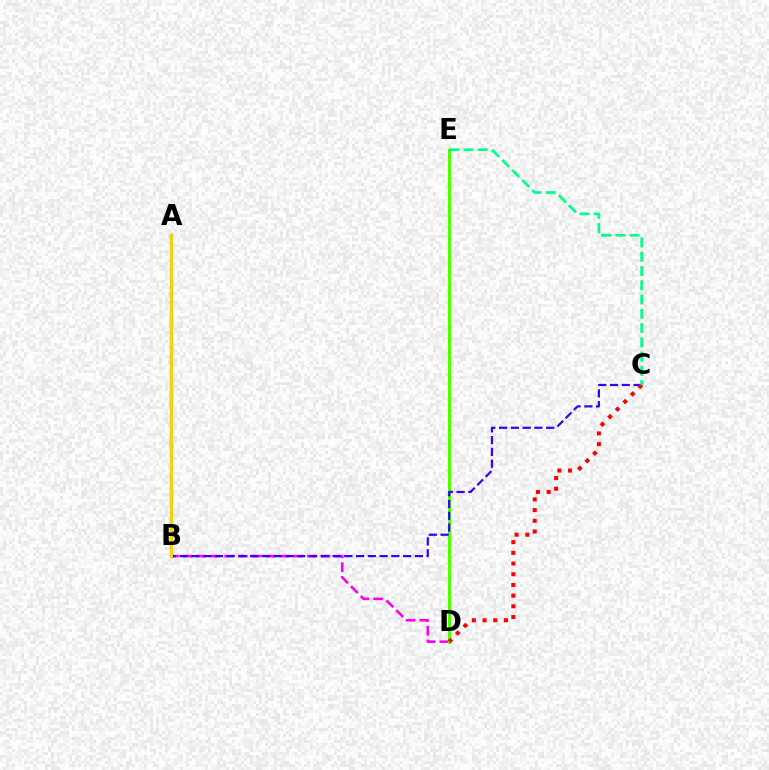{('B', 'D'): [{'color': '#ff00ed', 'line_style': 'dashed', 'thickness': 1.87}], ('D', 'E'): [{'color': '#4fff00', 'line_style': 'solid', 'thickness': 2.19}], ('A', 'B'): [{'color': '#009eff', 'line_style': 'solid', 'thickness': 2.34}, {'color': '#ffd500', 'line_style': 'solid', 'thickness': 2.07}], ('B', 'C'): [{'color': '#3700ff', 'line_style': 'dashed', 'thickness': 1.6}], ('C', 'D'): [{'color': '#ff0000', 'line_style': 'dotted', 'thickness': 2.9}], ('C', 'E'): [{'color': '#00ff86', 'line_style': 'dashed', 'thickness': 1.94}]}